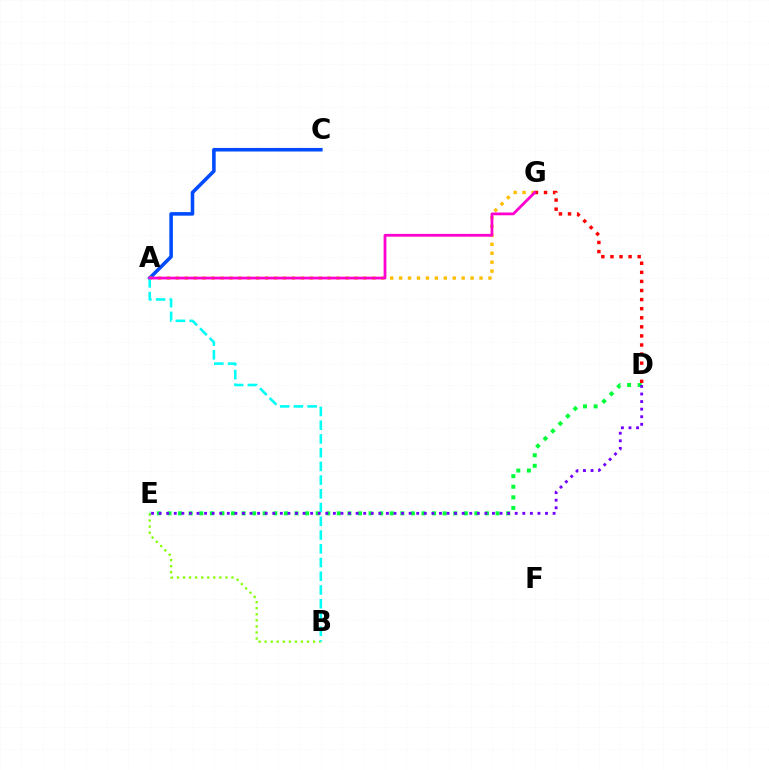{('A', 'C'): [{'color': '#004bff', 'line_style': 'solid', 'thickness': 2.55}], ('B', 'E'): [{'color': '#84ff00', 'line_style': 'dotted', 'thickness': 1.65}], ('A', 'G'): [{'color': '#ffbd00', 'line_style': 'dotted', 'thickness': 2.43}, {'color': '#ff00cf', 'line_style': 'solid', 'thickness': 2.0}], ('D', 'G'): [{'color': '#ff0000', 'line_style': 'dotted', 'thickness': 2.47}], ('A', 'B'): [{'color': '#00fff6', 'line_style': 'dashed', 'thickness': 1.87}], ('D', 'E'): [{'color': '#00ff39', 'line_style': 'dotted', 'thickness': 2.88}, {'color': '#7200ff', 'line_style': 'dotted', 'thickness': 2.06}]}